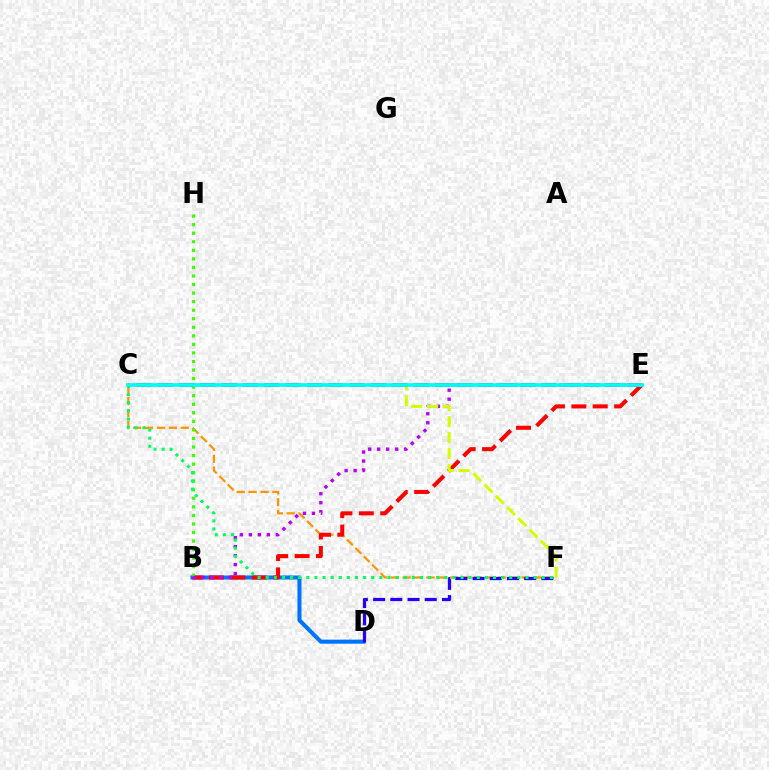{('B', 'D'): [{'color': '#0074ff', 'line_style': 'solid', 'thickness': 2.94}], ('C', 'F'): [{'color': '#ff9400', 'line_style': 'dashed', 'thickness': 1.61}, {'color': '#d1ff00', 'line_style': 'dashed', 'thickness': 2.16}, {'color': '#00ff5c', 'line_style': 'dotted', 'thickness': 2.21}], ('B', 'E'): [{'color': '#ff0000', 'line_style': 'dashed', 'thickness': 2.91}, {'color': '#b900ff', 'line_style': 'dotted', 'thickness': 2.44}], ('B', 'H'): [{'color': '#3dff00', 'line_style': 'dotted', 'thickness': 2.32}], ('D', 'F'): [{'color': '#2500ff', 'line_style': 'dashed', 'thickness': 2.34}], ('C', 'E'): [{'color': '#ff00ac', 'line_style': 'dashed', 'thickness': 2.9}, {'color': '#00fff6', 'line_style': 'solid', 'thickness': 2.68}]}